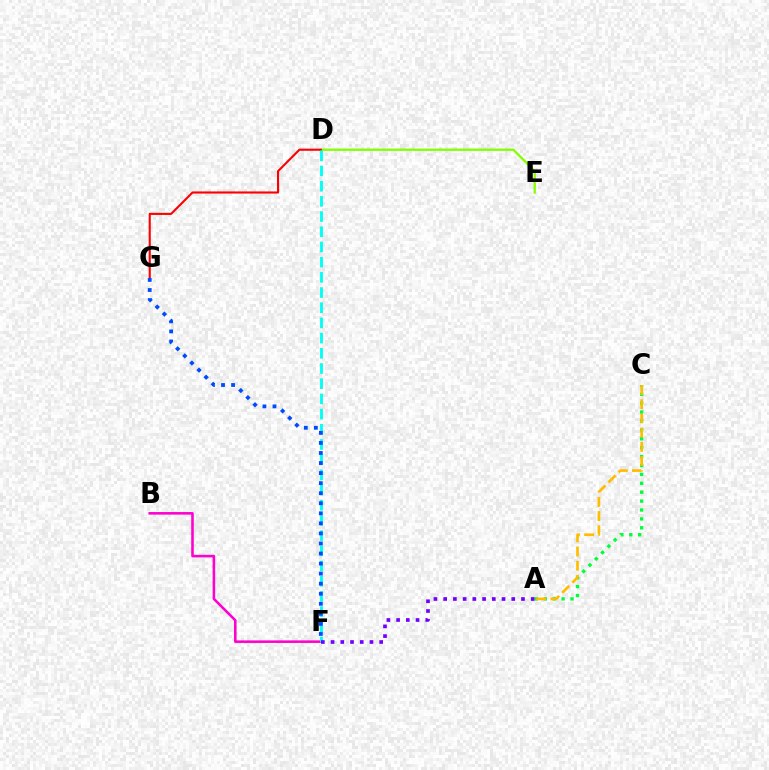{('D', 'E'): [{'color': '#84ff00', 'line_style': 'solid', 'thickness': 1.67}], ('B', 'F'): [{'color': '#ff00cf', 'line_style': 'solid', 'thickness': 1.85}], ('A', 'C'): [{'color': '#00ff39', 'line_style': 'dotted', 'thickness': 2.42}, {'color': '#ffbd00', 'line_style': 'dashed', 'thickness': 1.93}], ('D', 'G'): [{'color': '#ff0000', 'line_style': 'solid', 'thickness': 1.52}], ('D', 'F'): [{'color': '#00fff6', 'line_style': 'dashed', 'thickness': 2.06}], ('F', 'G'): [{'color': '#004bff', 'line_style': 'dotted', 'thickness': 2.73}], ('A', 'F'): [{'color': '#7200ff', 'line_style': 'dotted', 'thickness': 2.64}]}